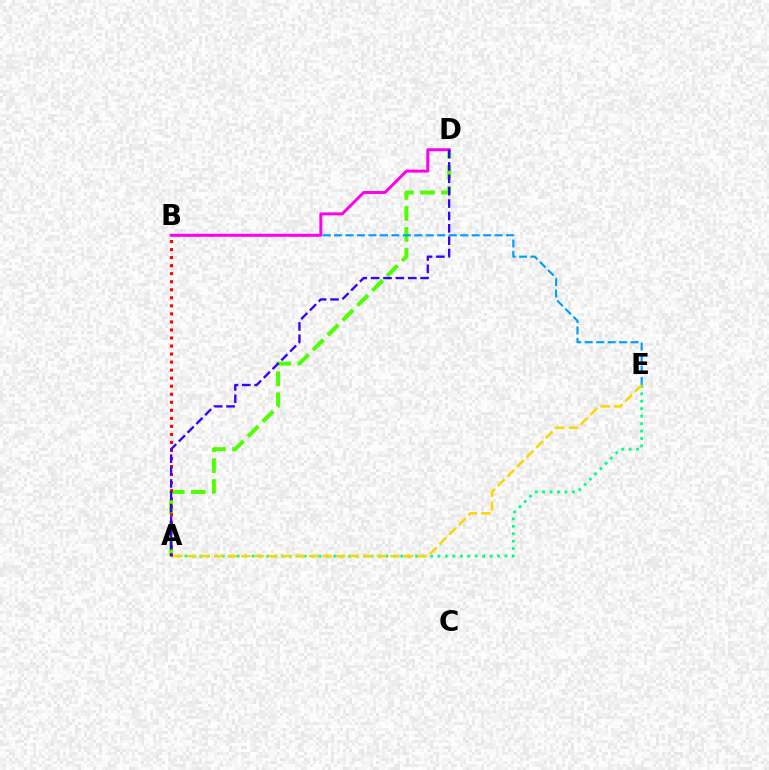{('A', 'E'): [{'color': '#00ff86', 'line_style': 'dotted', 'thickness': 2.02}, {'color': '#ffd500', 'line_style': 'dashed', 'thickness': 1.84}], ('A', 'D'): [{'color': '#4fff00', 'line_style': 'dashed', 'thickness': 2.85}, {'color': '#3700ff', 'line_style': 'dashed', 'thickness': 1.68}], ('A', 'B'): [{'color': '#ff0000', 'line_style': 'dotted', 'thickness': 2.18}], ('B', 'E'): [{'color': '#009eff', 'line_style': 'dashed', 'thickness': 1.56}], ('B', 'D'): [{'color': '#ff00ed', 'line_style': 'solid', 'thickness': 2.13}]}